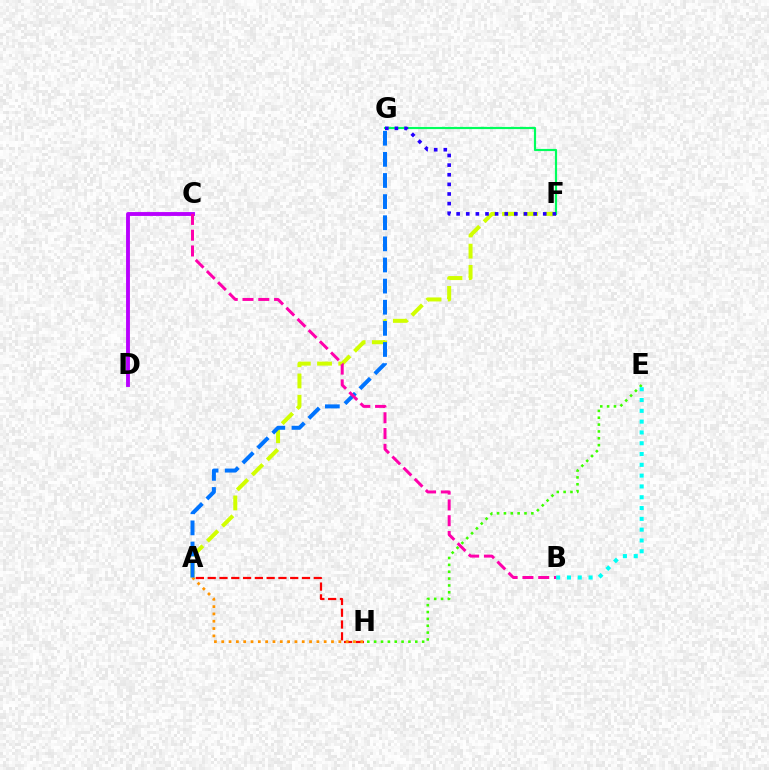{('A', 'H'): [{'color': '#ff0000', 'line_style': 'dashed', 'thickness': 1.6}, {'color': '#ff9400', 'line_style': 'dotted', 'thickness': 1.99}], ('E', 'H'): [{'color': '#3dff00', 'line_style': 'dotted', 'thickness': 1.86}], ('B', 'E'): [{'color': '#00fff6', 'line_style': 'dotted', 'thickness': 2.94}], ('A', 'F'): [{'color': '#d1ff00', 'line_style': 'dashed', 'thickness': 2.88}], ('F', 'G'): [{'color': '#00ff5c', 'line_style': 'solid', 'thickness': 1.56}, {'color': '#2500ff', 'line_style': 'dotted', 'thickness': 2.61}], ('C', 'D'): [{'color': '#b900ff', 'line_style': 'solid', 'thickness': 2.78}], ('A', 'G'): [{'color': '#0074ff', 'line_style': 'dashed', 'thickness': 2.87}], ('B', 'C'): [{'color': '#ff00ac', 'line_style': 'dashed', 'thickness': 2.14}]}